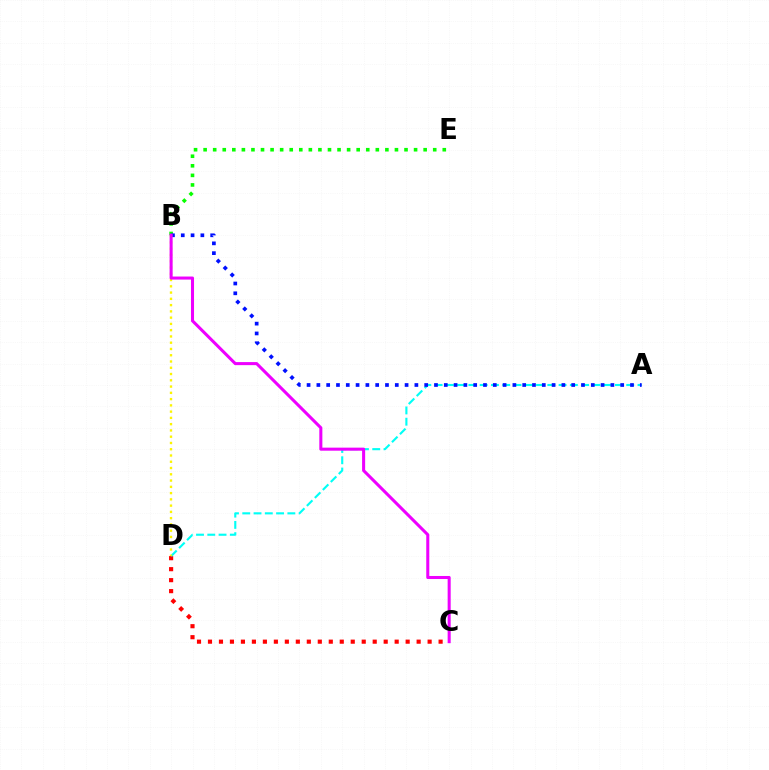{('C', 'D'): [{'color': '#ff0000', 'line_style': 'dotted', 'thickness': 2.98}], ('A', 'D'): [{'color': '#00fff6', 'line_style': 'dashed', 'thickness': 1.53}], ('B', 'E'): [{'color': '#08ff00', 'line_style': 'dotted', 'thickness': 2.6}], ('A', 'B'): [{'color': '#0010ff', 'line_style': 'dotted', 'thickness': 2.66}], ('B', 'D'): [{'color': '#fcf500', 'line_style': 'dotted', 'thickness': 1.7}], ('B', 'C'): [{'color': '#ee00ff', 'line_style': 'solid', 'thickness': 2.19}]}